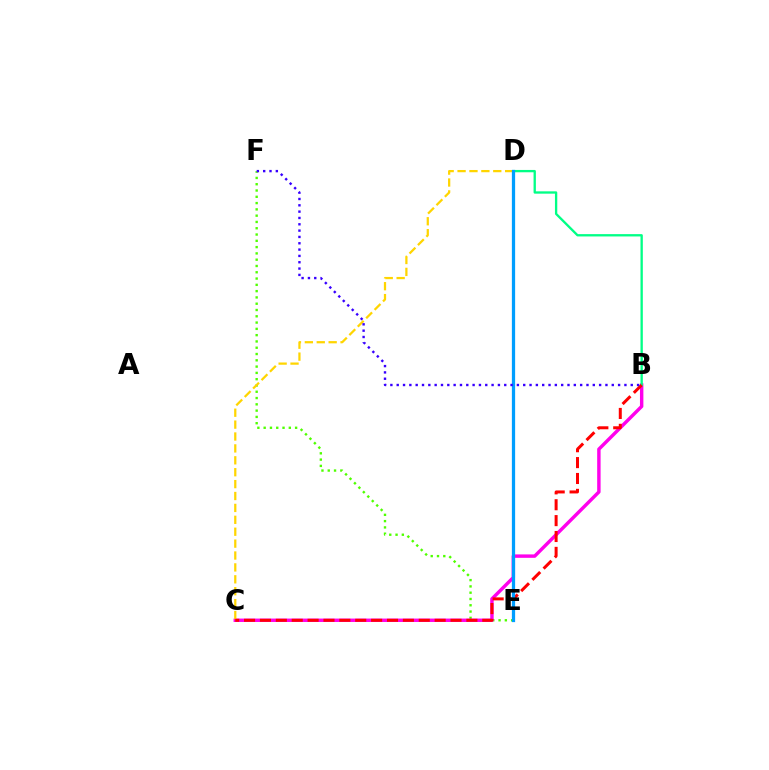{('E', 'F'): [{'color': '#4fff00', 'line_style': 'dotted', 'thickness': 1.71}], ('B', 'C'): [{'color': '#ff00ed', 'line_style': 'solid', 'thickness': 2.46}, {'color': '#ff0000', 'line_style': 'dashed', 'thickness': 2.16}], ('B', 'D'): [{'color': '#00ff86', 'line_style': 'solid', 'thickness': 1.67}], ('C', 'D'): [{'color': '#ffd500', 'line_style': 'dashed', 'thickness': 1.62}], ('D', 'E'): [{'color': '#009eff', 'line_style': 'solid', 'thickness': 2.34}], ('B', 'F'): [{'color': '#3700ff', 'line_style': 'dotted', 'thickness': 1.72}]}